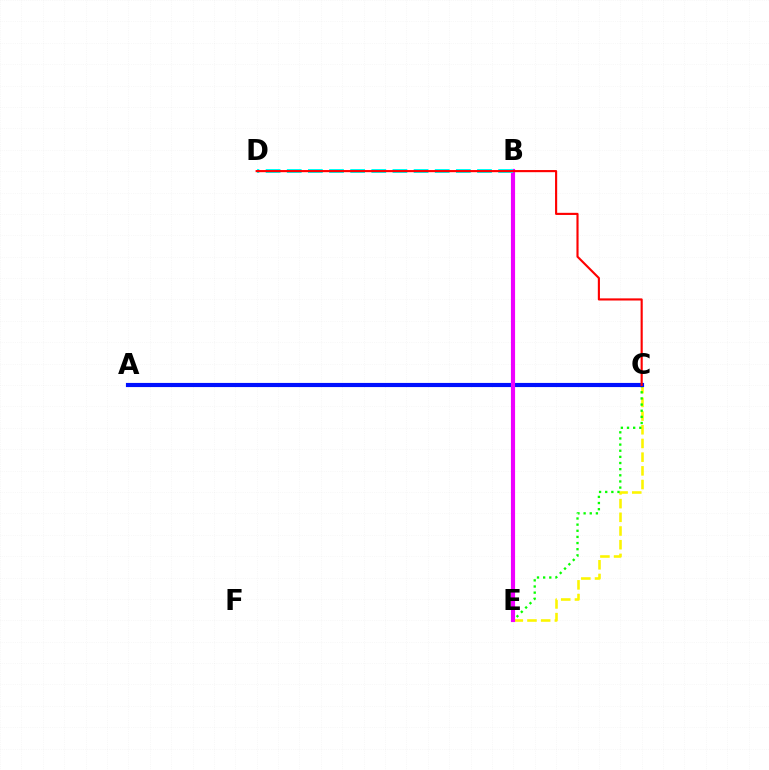{('C', 'E'): [{'color': '#fcf500', 'line_style': 'dashed', 'thickness': 1.86}, {'color': '#08ff00', 'line_style': 'dotted', 'thickness': 1.67}], ('A', 'C'): [{'color': '#0010ff', 'line_style': 'solid', 'thickness': 2.99}], ('B', 'E'): [{'color': '#ee00ff', 'line_style': 'solid', 'thickness': 2.98}], ('B', 'D'): [{'color': '#00fff6', 'line_style': 'dashed', 'thickness': 2.87}], ('C', 'D'): [{'color': '#ff0000', 'line_style': 'solid', 'thickness': 1.54}]}